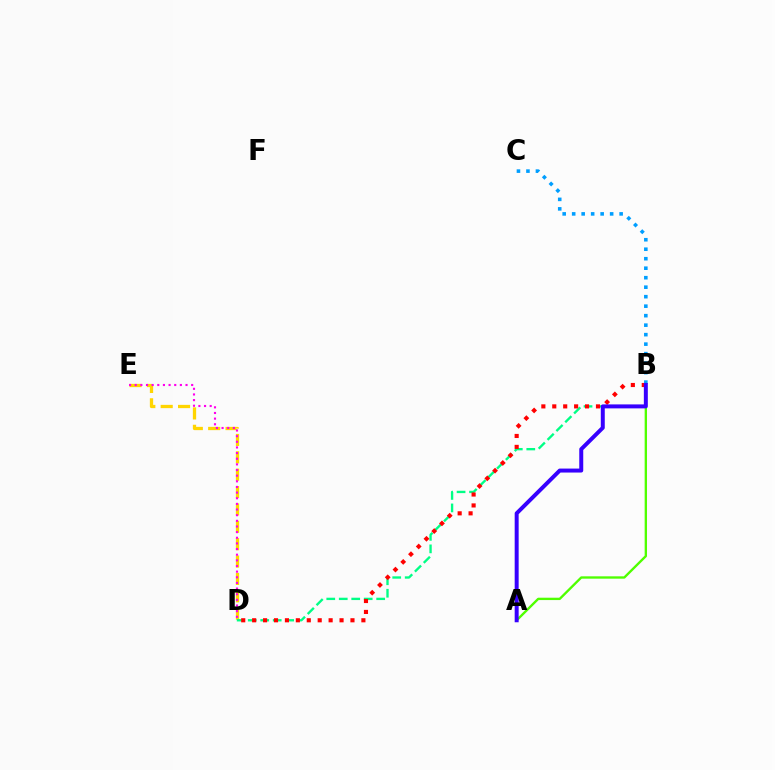{('B', 'C'): [{'color': '#009eff', 'line_style': 'dotted', 'thickness': 2.58}], ('D', 'E'): [{'color': '#ffd500', 'line_style': 'dashed', 'thickness': 2.36}, {'color': '#ff00ed', 'line_style': 'dotted', 'thickness': 1.53}], ('B', 'D'): [{'color': '#00ff86', 'line_style': 'dashed', 'thickness': 1.7}, {'color': '#ff0000', 'line_style': 'dotted', 'thickness': 2.97}], ('A', 'B'): [{'color': '#4fff00', 'line_style': 'solid', 'thickness': 1.69}, {'color': '#3700ff', 'line_style': 'solid', 'thickness': 2.86}]}